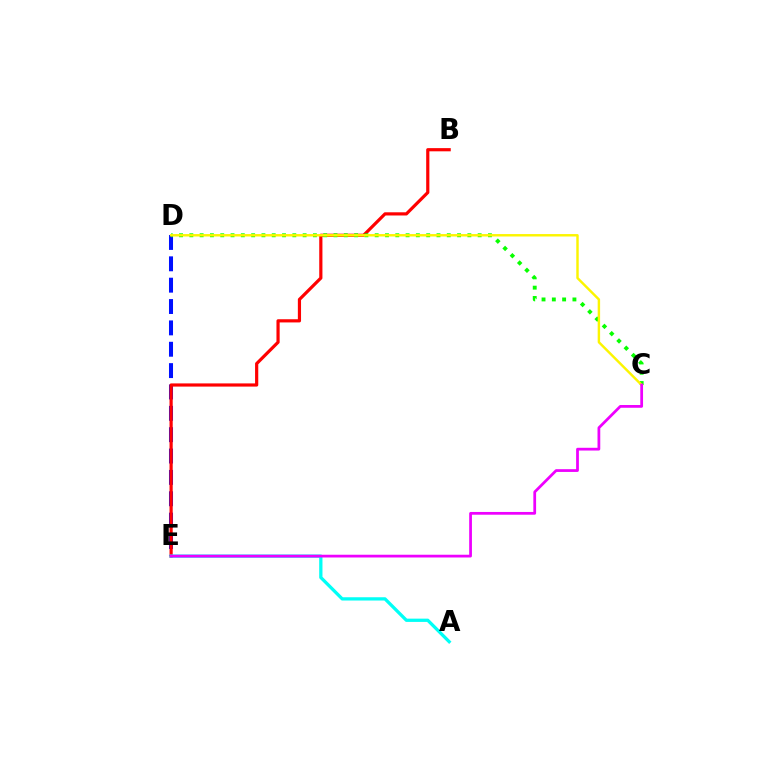{('D', 'E'): [{'color': '#0010ff', 'line_style': 'dashed', 'thickness': 2.9}], ('B', 'E'): [{'color': '#ff0000', 'line_style': 'solid', 'thickness': 2.3}], ('A', 'E'): [{'color': '#00fff6', 'line_style': 'solid', 'thickness': 2.36}], ('C', 'D'): [{'color': '#08ff00', 'line_style': 'dotted', 'thickness': 2.8}, {'color': '#fcf500', 'line_style': 'solid', 'thickness': 1.75}], ('C', 'E'): [{'color': '#ee00ff', 'line_style': 'solid', 'thickness': 1.98}]}